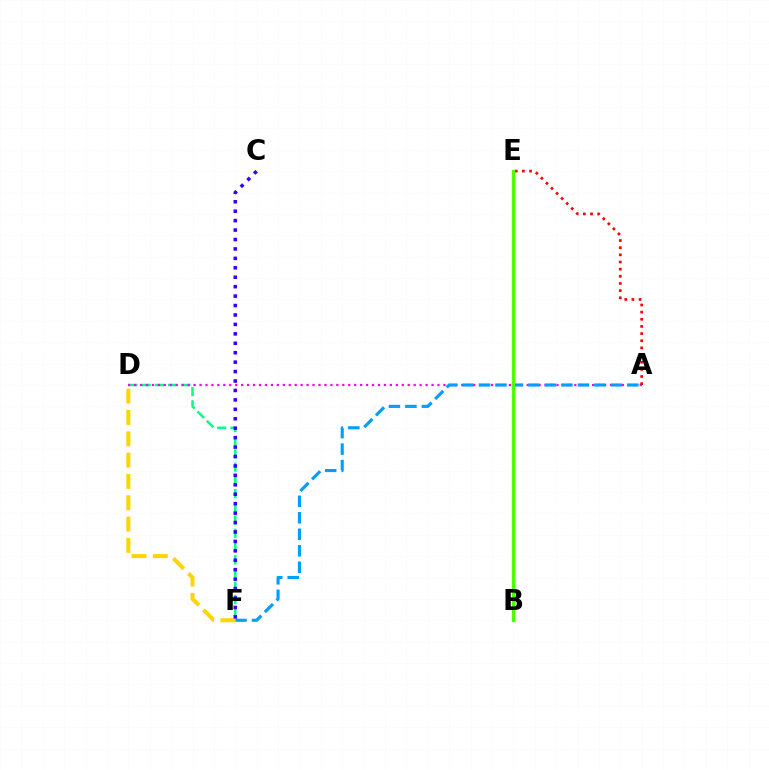{('D', 'F'): [{'color': '#00ff86', 'line_style': 'dashed', 'thickness': 1.8}, {'color': '#ffd500', 'line_style': 'dashed', 'thickness': 2.9}], ('A', 'D'): [{'color': '#ff00ed', 'line_style': 'dotted', 'thickness': 1.62}], ('A', 'F'): [{'color': '#009eff', 'line_style': 'dashed', 'thickness': 2.24}], ('A', 'E'): [{'color': '#ff0000', 'line_style': 'dotted', 'thickness': 1.94}], ('C', 'F'): [{'color': '#3700ff', 'line_style': 'dotted', 'thickness': 2.56}], ('B', 'E'): [{'color': '#4fff00', 'line_style': 'solid', 'thickness': 2.4}]}